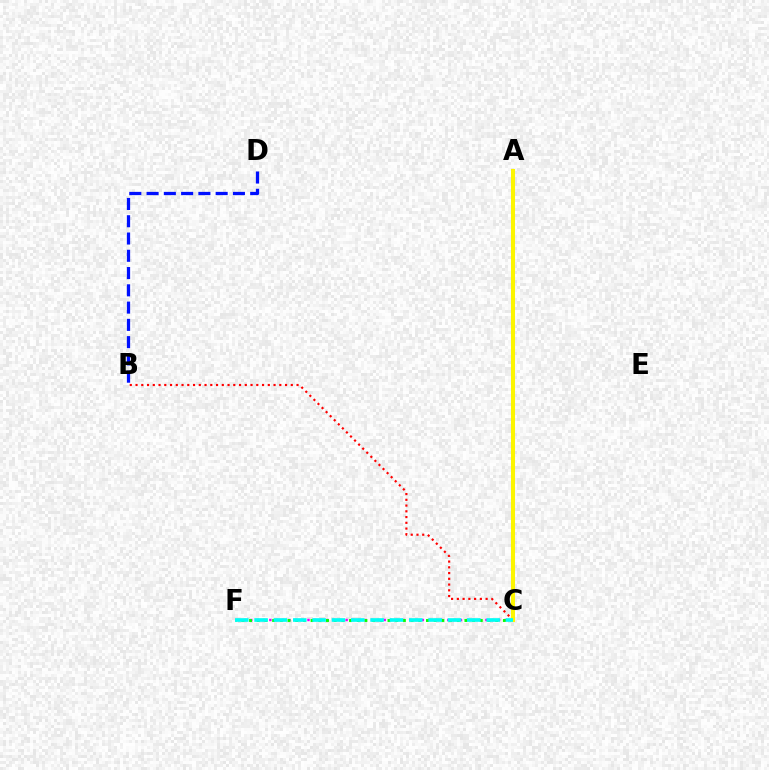{('B', 'D'): [{'color': '#0010ff', 'line_style': 'dashed', 'thickness': 2.35}], ('B', 'C'): [{'color': '#ff0000', 'line_style': 'dotted', 'thickness': 1.56}], ('C', 'F'): [{'color': '#ee00ff', 'line_style': 'dotted', 'thickness': 1.73}, {'color': '#08ff00', 'line_style': 'dotted', 'thickness': 2.09}, {'color': '#00fff6', 'line_style': 'dashed', 'thickness': 2.63}], ('A', 'C'): [{'color': '#fcf500', 'line_style': 'solid', 'thickness': 2.92}]}